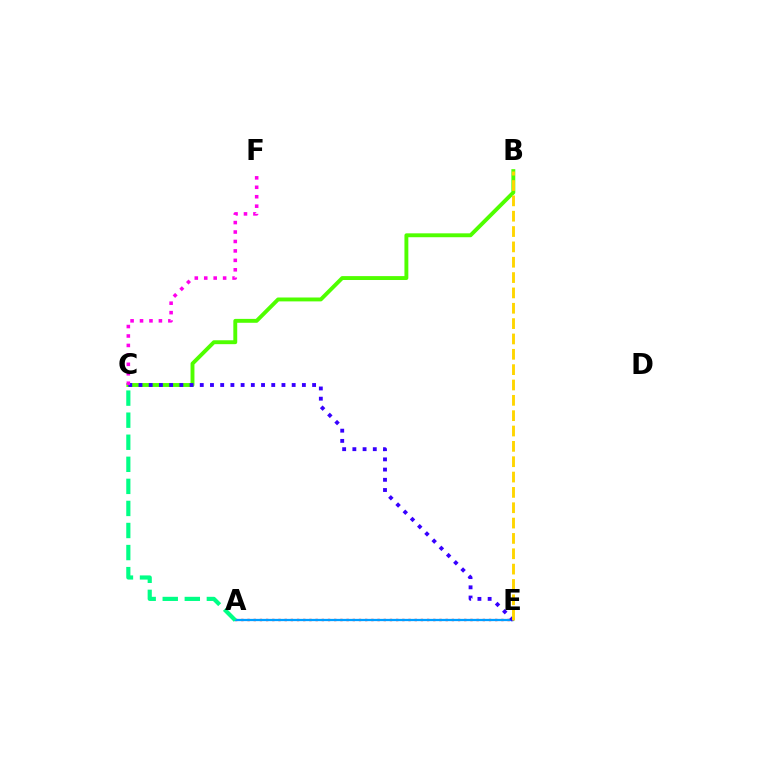{('B', 'C'): [{'color': '#4fff00', 'line_style': 'solid', 'thickness': 2.8}], ('A', 'E'): [{'color': '#ff0000', 'line_style': 'dotted', 'thickness': 1.68}, {'color': '#009eff', 'line_style': 'solid', 'thickness': 1.62}], ('C', 'E'): [{'color': '#3700ff', 'line_style': 'dotted', 'thickness': 2.77}], ('A', 'C'): [{'color': '#00ff86', 'line_style': 'dashed', 'thickness': 3.0}], ('C', 'F'): [{'color': '#ff00ed', 'line_style': 'dotted', 'thickness': 2.57}], ('B', 'E'): [{'color': '#ffd500', 'line_style': 'dashed', 'thickness': 2.08}]}